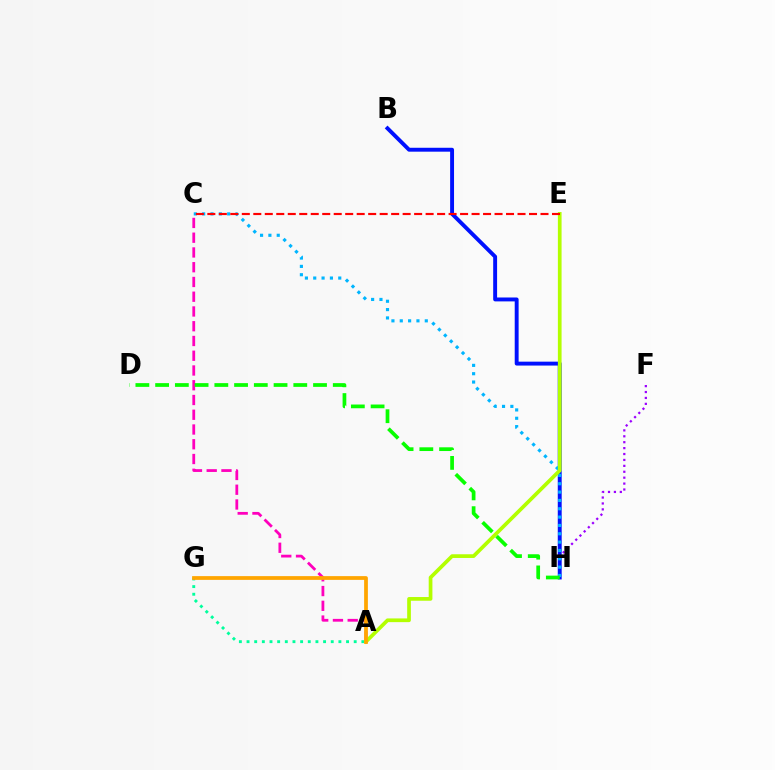{('A', 'C'): [{'color': '#ff00bd', 'line_style': 'dashed', 'thickness': 2.0}], ('F', 'H'): [{'color': '#9b00ff', 'line_style': 'dotted', 'thickness': 1.61}], ('B', 'H'): [{'color': '#0010ff', 'line_style': 'solid', 'thickness': 2.81}], ('C', 'H'): [{'color': '#00b5ff', 'line_style': 'dotted', 'thickness': 2.27}], ('A', 'E'): [{'color': '#b3ff00', 'line_style': 'solid', 'thickness': 2.67}], ('A', 'G'): [{'color': '#00ff9d', 'line_style': 'dotted', 'thickness': 2.08}, {'color': '#ffa500', 'line_style': 'solid', 'thickness': 2.7}], ('C', 'E'): [{'color': '#ff0000', 'line_style': 'dashed', 'thickness': 1.56}], ('D', 'H'): [{'color': '#08ff00', 'line_style': 'dashed', 'thickness': 2.68}]}